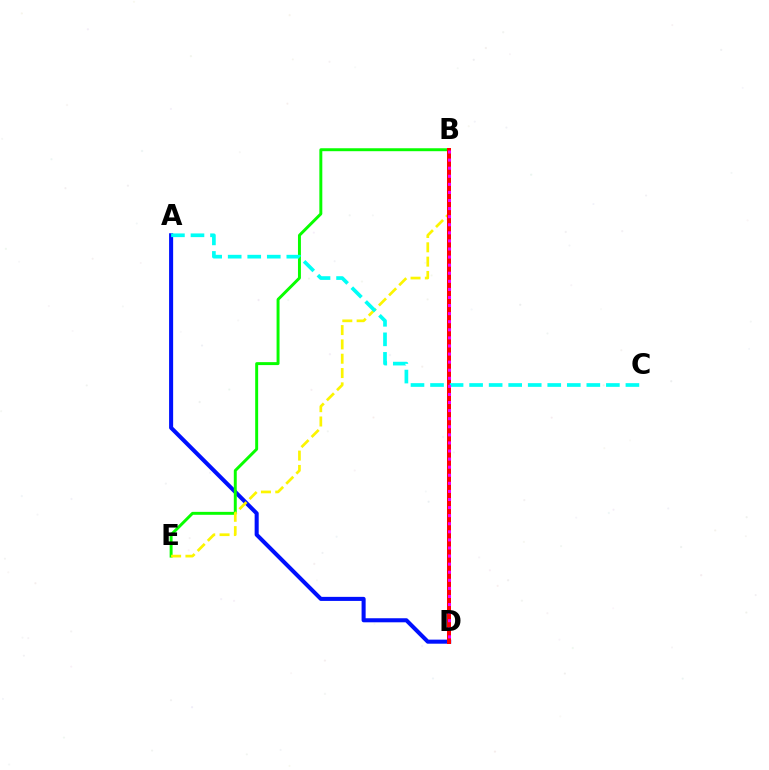{('A', 'D'): [{'color': '#0010ff', 'line_style': 'solid', 'thickness': 2.92}], ('B', 'E'): [{'color': '#08ff00', 'line_style': 'solid', 'thickness': 2.12}, {'color': '#fcf500', 'line_style': 'dashed', 'thickness': 1.95}], ('B', 'D'): [{'color': '#ff0000', 'line_style': 'solid', 'thickness': 2.87}, {'color': '#ee00ff', 'line_style': 'dotted', 'thickness': 2.2}], ('A', 'C'): [{'color': '#00fff6', 'line_style': 'dashed', 'thickness': 2.65}]}